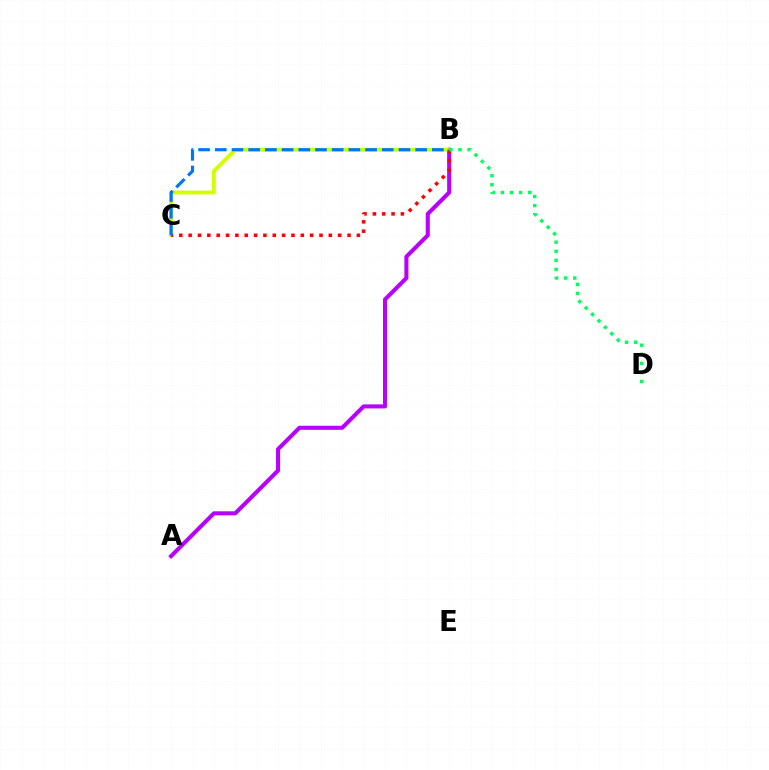{('A', 'B'): [{'color': '#b900ff', 'line_style': 'solid', 'thickness': 2.92}], ('B', 'C'): [{'color': '#d1ff00', 'line_style': 'solid', 'thickness': 2.76}, {'color': '#ff0000', 'line_style': 'dotted', 'thickness': 2.54}, {'color': '#0074ff', 'line_style': 'dashed', 'thickness': 2.27}], ('B', 'D'): [{'color': '#00ff5c', 'line_style': 'dotted', 'thickness': 2.47}]}